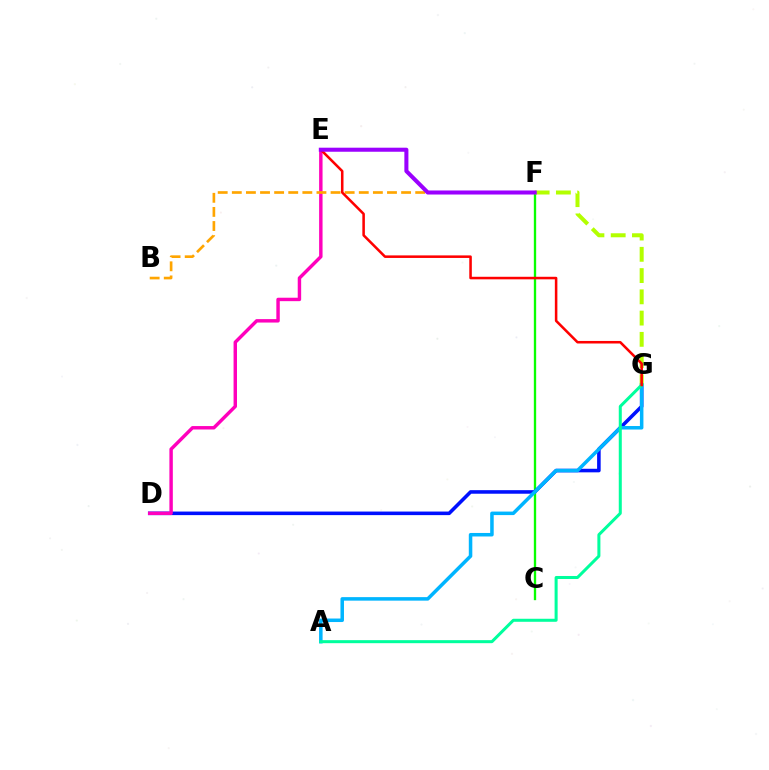{('C', 'F'): [{'color': '#08ff00', 'line_style': 'solid', 'thickness': 1.68}], ('D', 'G'): [{'color': '#0010ff', 'line_style': 'solid', 'thickness': 2.57}], ('D', 'E'): [{'color': '#ff00bd', 'line_style': 'solid', 'thickness': 2.47}], ('F', 'G'): [{'color': '#b3ff00', 'line_style': 'dashed', 'thickness': 2.89}], ('B', 'F'): [{'color': '#ffa500', 'line_style': 'dashed', 'thickness': 1.92}], ('A', 'G'): [{'color': '#00b5ff', 'line_style': 'solid', 'thickness': 2.53}, {'color': '#00ff9d', 'line_style': 'solid', 'thickness': 2.18}], ('E', 'G'): [{'color': '#ff0000', 'line_style': 'solid', 'thickness': 1.83}], ('E', 'F'): [{'color': '#9b00ff', 'line_style': 'solid', 'thickness': 2.91}]}